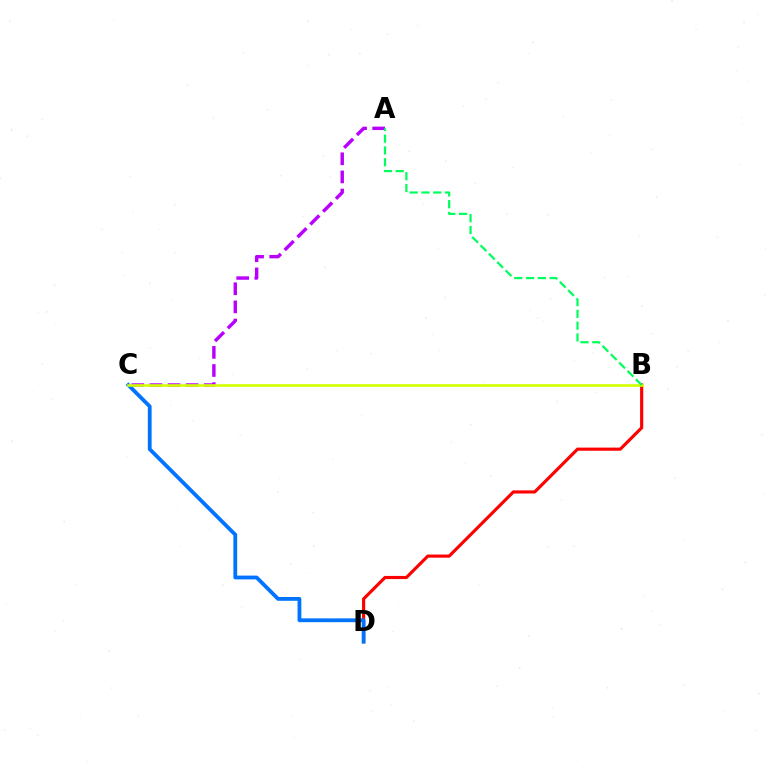{('B', 'D'): [{'color': '#ff0000', 'line_style': 'solid', 'thickness': 2.26}], ('A', 'C'): [{'color': '#b900ff', 'line_style': 'dashed', 'thickness': 2.46}], ('C', 'D'): [{'color': '#0074ff', 'line_style': 'solid', 'thickness': 2.73}], ('B', 'C'): [{'color': '#d1ff00', 'line_style': 'solid', 'thickness': 1.9}], ('A', 'B'): [{'color': '#00ff5c', 'line_style': 'dashed', 'thickness': 1.6}]}